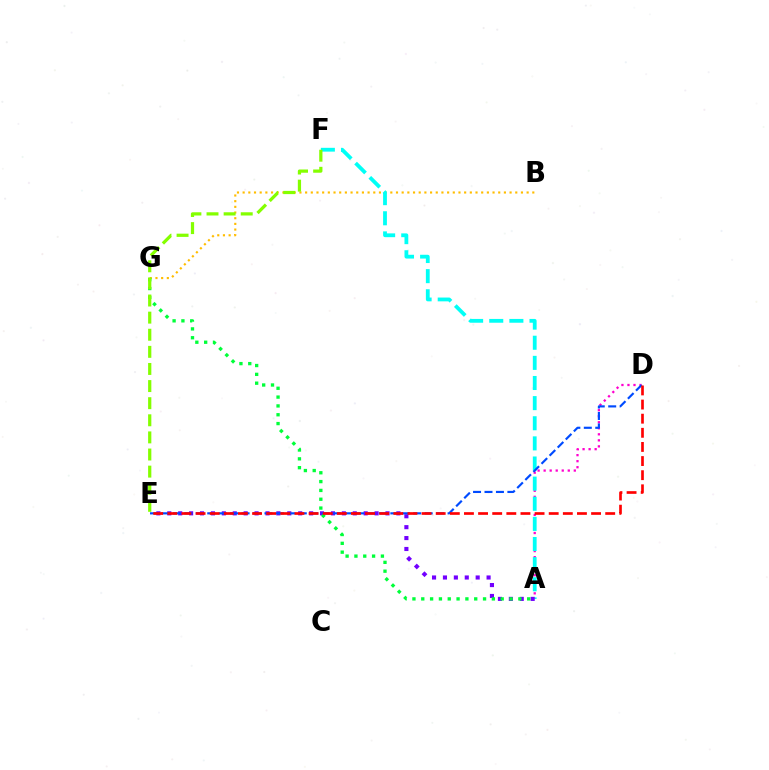{('A', 'D'): [{'color': '#ff00cf', 'line_style': 'dotted', 'thickness': 1.64}], ('B', 'G'): [{'color': '#ffbd00', 'line_style': 'dotted', 'thickness': 1.54}], ('A', 'F'): [{'color': '#00fff6', 'line_style': 'dashed', 'thickness': 2.73}], ('A', 'E'): [{'color': '#7200ff', 'line_style': 'dotted', 'thickness': 2.96}], ('D', 'E'): [{'color': '#004bff', 'line_style': 'dashed', 'thickness': 1.55}, {'color': '#ff0000', 'line_style': 'dashed', 'thickness': 1.92}], ('A', 'G'): [{'color': '#00ff39', 'line_style': 'dotted', 'thickness': 2.4}], ('E', 'F'): [{'color': '#84ff00', 'line_style': 'dashed', 'thickness': 2.32}]}